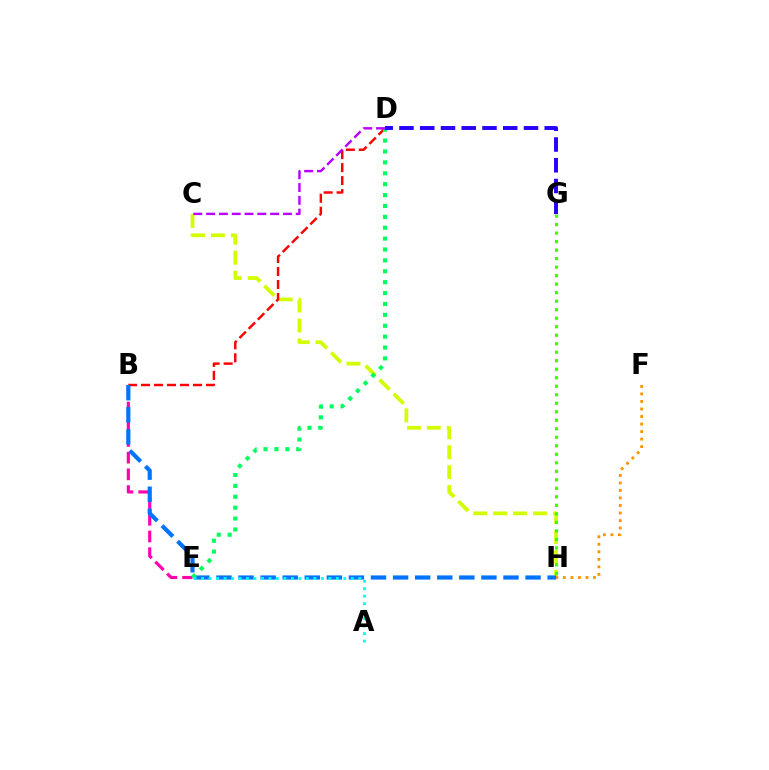{('C', 'H'): [{'color': '#d1ff00', 'line_style': 'dashed', 'thickness': 2.7}], ('G', 'H'): [{'color': '#3dff00', 'line_style': 'dotted', 'thickness': 2.31}], ('F', 'H'): [{'color': '#ff9400', 'line_style': 'dotted', 'thickness': 2.04}], ('B', 'E'): [{'color': '#ff00ac', 'line_style': 'dashed', 'thickness': 2.27}], ('B', 'D'): [{'color': '#ff0000', 'line_style': 'dashed', 'thickness': 1.77}], ('B', 'H'): [{'color': '#0074ff', 'line_style': 'dashed', 'thickness': 3.0}], ('D', 'E'): [{'color': '#00ff5c', 'line_style': 'dotted', 'thickness': 2.96}], ('A', 'E'): [{'color': '#00fff6', 'line_style': 'dotted', 'thickness': 2.03}], ('D', 'G'): [{'color': '#2500ff', 'line_style': 'dashed', 'thickness': 2.82}], ('C', 'D'): [{'color': '#b900ff', 'line_style': 'dashed', 'thickness': 1.74}]}